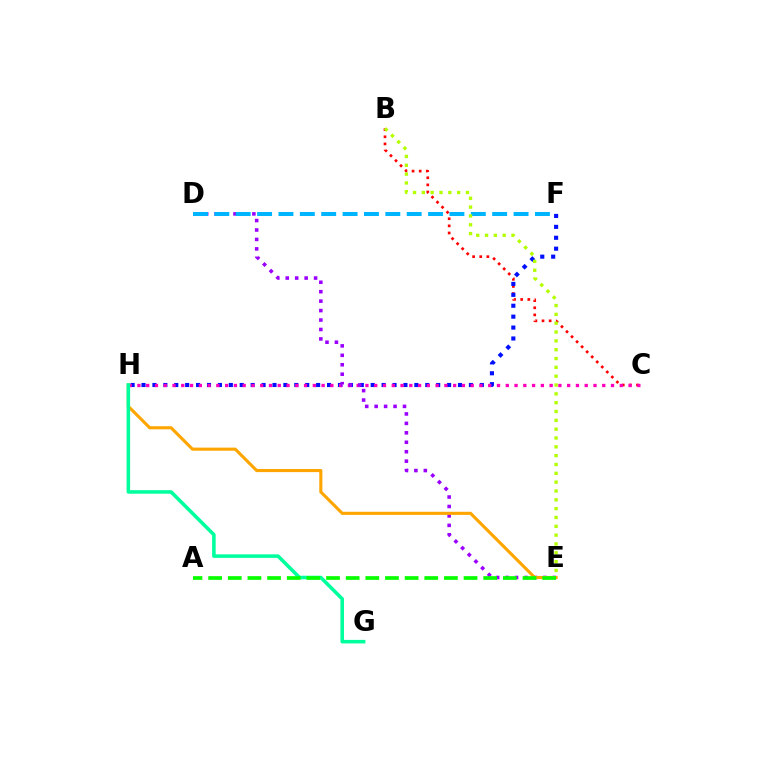{('B', 'C'): [{'color': '#ff0000', 'line_style': 'dotted', 'thickness': 1.93}], ('F', 'H'): [{'color': '#0010ff', 'line_style': 'dotted', 'thickness': 2.97}], ('C', 'H'): [{'color': '#ff00bd', 'line_style': 'dotted', 'thickness': 2.38}], ('D', 'E'): [{'color': '#9b00ff', 'line_style': 'dotted', 'thickness': 2.57}], ('E', 'H'): [{'color': '#ffa500', 'line_style': 'solid', 'thickness': 2.23}], ('G', 'H'): [{'color': '#00ff9d', 'line_style': 'solid', 'thickness': 2.56}], ('D', 'F'): [{'color': '#00b5ff', 'line_style': 'dashed', 'thickness': 2.9}], ('A', 'E'): [{'color': '#08ff00', 'line_style': 'dashed', 'thickness': 2.67}], ('B', 'E'): [{'color': '#b3ff00', 'line_style': 'dotted', 'thickness': 2.4}]}